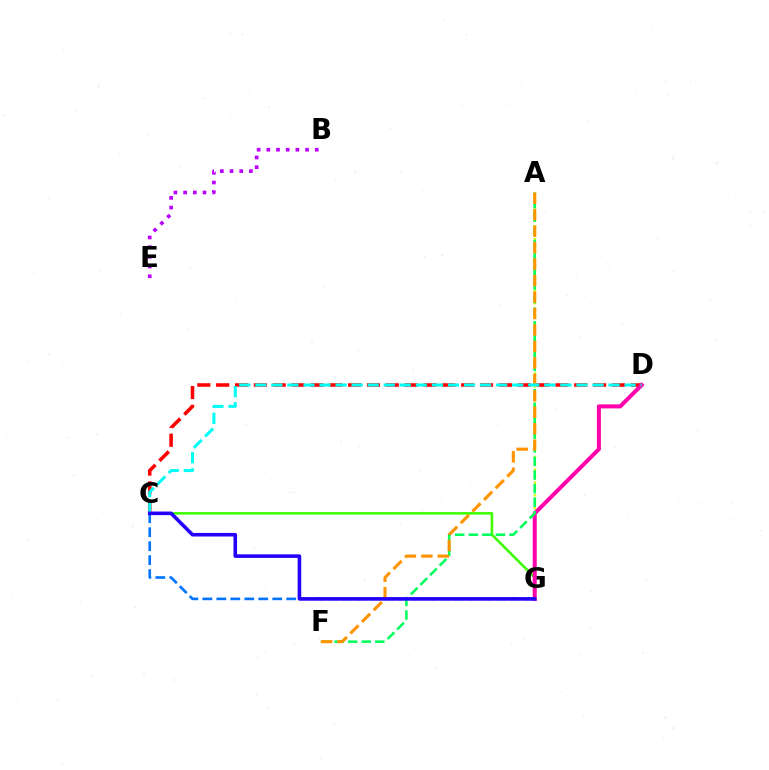{('C', 'D'): [{'color': '#ff0000', 'line_style': 'dashed', 'thickness': 2.56}, {'color': '#00fff6', 'line_style': 'dashed', 'thickness': 2.18}], ('A', 'G'): [{'color': '#d1ff00', 'line_style': 'dotted', 'thickness': 1.74}], ('C', 'G'): [{'color': '#3dff00', 'line_style': 'solid', 'thickness': 1.84}, {'color': '#0074ff', 'line_style': 'dashed', 'thickness': 1.9}, {'color': '#2500ff', 'line_style': 'solid', 'thickness': 2.58}], ('D', 'G'): [{'color': '#ff00ac', 'line_style': 'solid', 'thickness': 2.9}], ('B', 'E'): [{'color': '#b900ff', 'line_style': 'dotted', 'thickness': 2.63}], ('A', 'F'): [{'color': '#00ff5c', 'line_style': 'dashed', 'thickness': 1.84}, {'color': '#ff9400', 'line_style': 'dashed', 'thickness': 2.24}]}